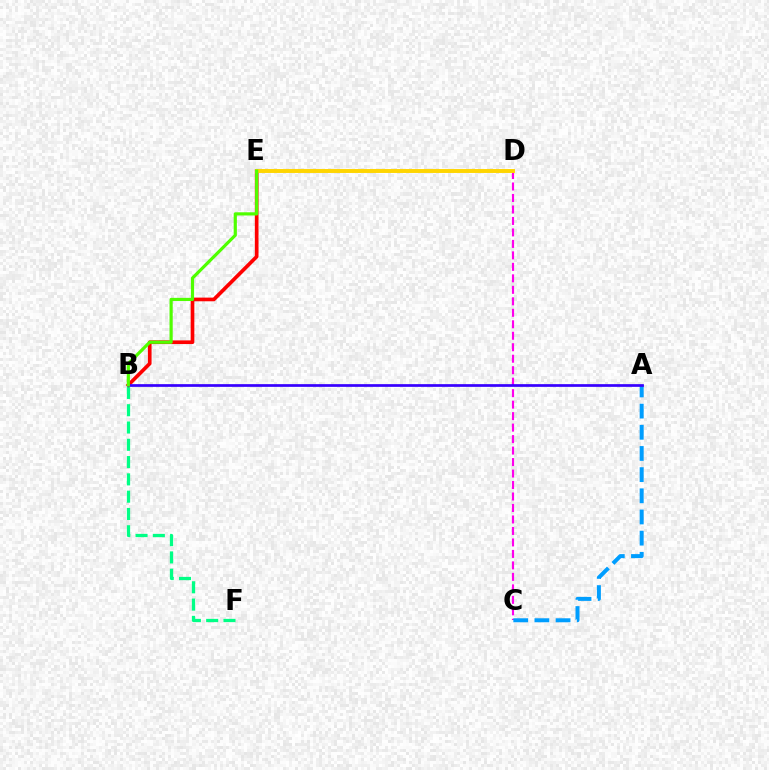{('C', 'D'): [{'color': '#ff00ed', 'line_style': 'dashed', 'thickness': 1.56}], ('A', 'C'): [{'color': '#009eff', 'line_style': 'dashed', 'thickness': 2.88}], ('B', 'F'): [{'color': '#00ff86', 'line_style': 'dashed', 'thickness': 2.35}], ('B', 'E'): [{'color': '#ff0000', 'line_style': 'solid', 'thickness': 2.64}, {'color': '#4fff00', 'line_style': 'solid', 'thickness': 2.29}], ('D', 'E'): [{'color': '#ffd500', 'line_style': 'solid', 'thickness': 2.82}], ('A', 'B'): [{'color': '#3700ff', 'line_style': 'solid', 'thickness': 1.95}]}